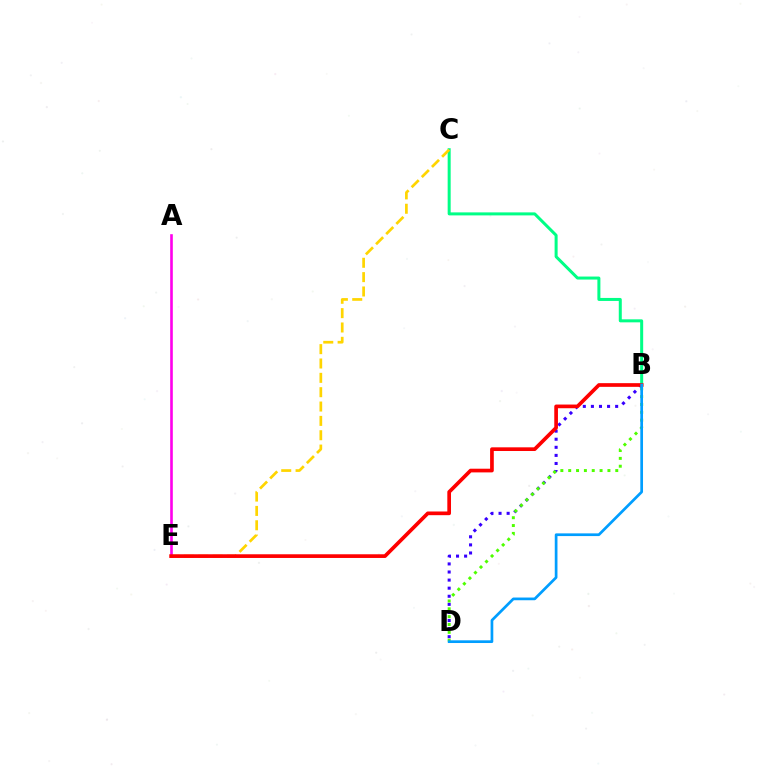{('B', 'C'): [{'color': '#00ff86', 'line_style': 'solid', 'thickness': 2.17}], ('C', 'E'): [{'color': '#ffd500', 'line_style': 'dashed', 'thickness': 1.95}], ('B', 'D'): [{'color': '#3700ff', 'line_style': 'dotted', 'thickness': 2.2}, {'color': '#4fff00', 'line_style': 'dotted', 'thickness': 2.13}, {'color': '#009eff', 'line_style': 'solid', 'thickness': 1.95}], ('A', 'E'): [{'color': '#ff00ed', 'line_style': 'solid', 'thickness': 1.89}], ('B', 'E'): [{'color': '#ff0000', 'line_style': 'solid', 'thickness': 2.65}]}